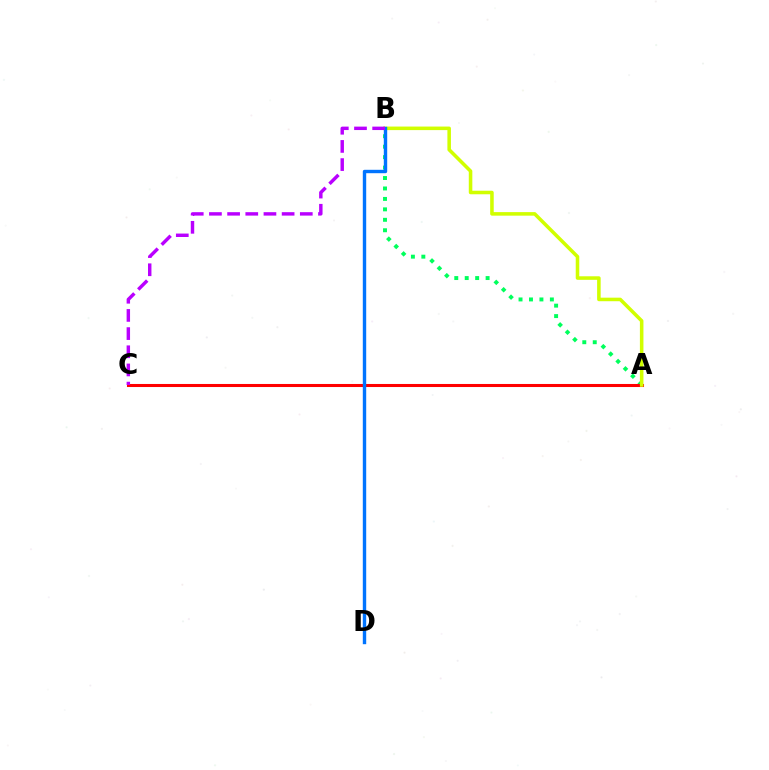{('A', 'B'): [{'color': '#00ff5c', 'line_style': 'dotted', 'thickness': 2.84}, {'color': '#d1ff00', 'line_style': 'solid', 'thickness': 2.55}], ('A', 'C'): [{'color': '#ff0000', 'line_style': 'solid', 'thickness': 2.2}], ('B', 'D'): [{'color': '#0074ff', 'line_style': 'solid', 'thickness': 2.45}], ('B', 'C'): [{'color': '#b900ff', 'line_style': 'dashed', 'thickness': 2.47}]}